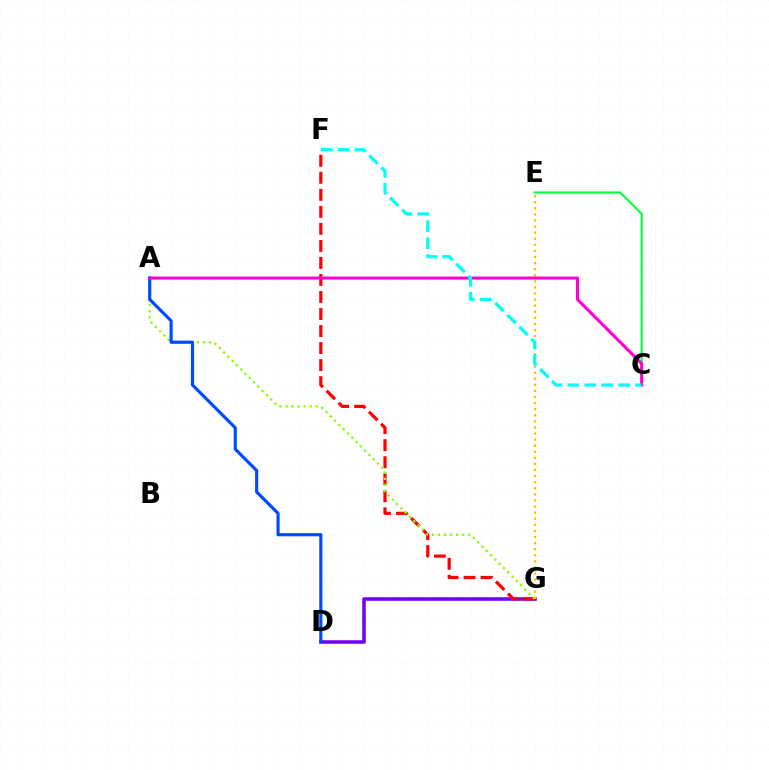{('D', 'G'): [{'color': '#7200ff', 'line_style': 'solid', 'thickness': 2.56}], ('C', 'E'): [{'color': '#00ff39', 'line_style': 'solid', 'thickness': 1.51}], ('E', 'G'): [{'color': '#ffbd00', 'line_style': 'dotted', 'thickness': 1.65}], ('F', 'G'): [{'color': '#ff0000', 'line_style': 'dashed', 'thickness': 2.31}], ('A', 'G'): [{'color': '#84ff00', 'line_style': 'dotted', 'thickness': 1.65}], ('A', 'D'): [{'color': '#004bff', 'line_style': 'solid', 'thickness': 2.28}], ('A', 'C'): [{'color': '#ff00cf', 'line_style': 'solid', 'thickness': 2.19}], ('C', 'F'): [{'color': '#00fff6', 'line_style': 'dashed', 'thickness': 2.3}]}